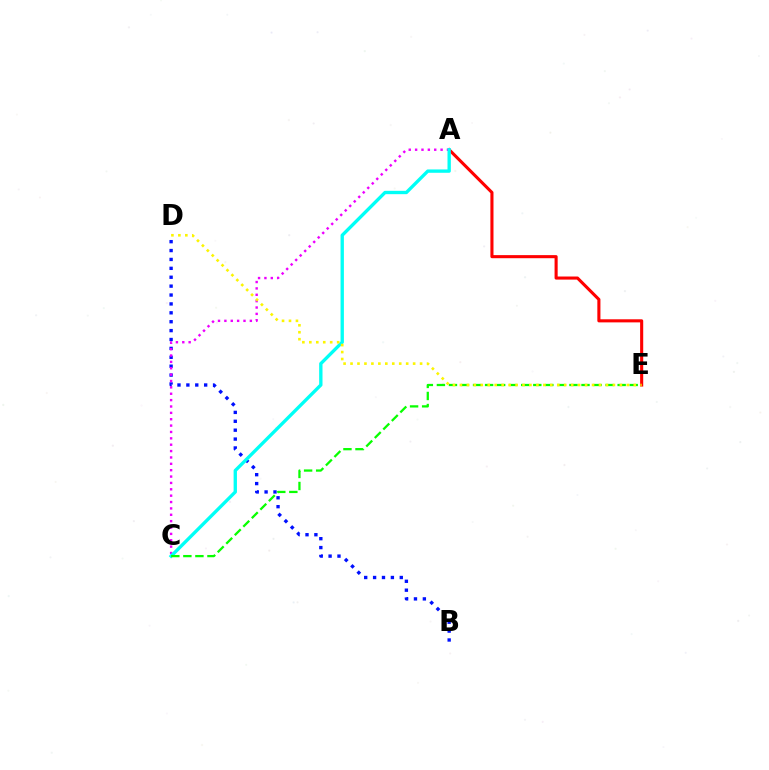{('B', 'D'): [{'color': '#0010ff', 'line_style': 'dotted', 'thickness': 2.42}], ('A', 'E'): [{'color': '#ff0000', 'line_style': 'solid', 'thickness': 2.22}], ('A', 'C'): [{'color': '#ee00ff', 'line_style': 'dotted', 'thickness': 1.73}, {'color': '#00fff6', 'line_style': 'solid', 'thickness': 2.41}], ('C', 'E'): [{'color': '#08ff00', 'line_style': 'dashed', 'thickness': 1.64}], ('D', 'E'): [{'color': '#fcf500', 'line_style': 'dotted', 'thickness': 1.89}]}